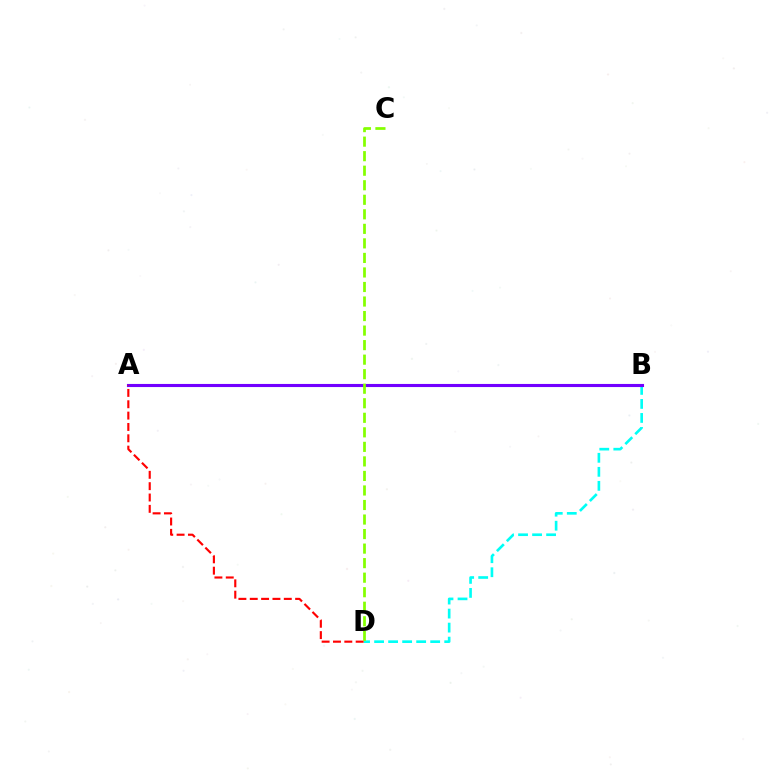{('B', 'D'): [{'color': '#00fff6', 'line_style': 'dashed', 'thickness': 1.9}], ('A', 'B'): [{'color': '#7200ff', 'line_style': 'solid', 'thickness': 2.23}], ('A', 'D'): [{'color': '#ff0000', 'line_style': 'dashed', 'thickness': 1.54}], ('C', 'D'): [{'color': '#84ff00', 'line_style': 'dashed', 'thickness': 1.97}]}